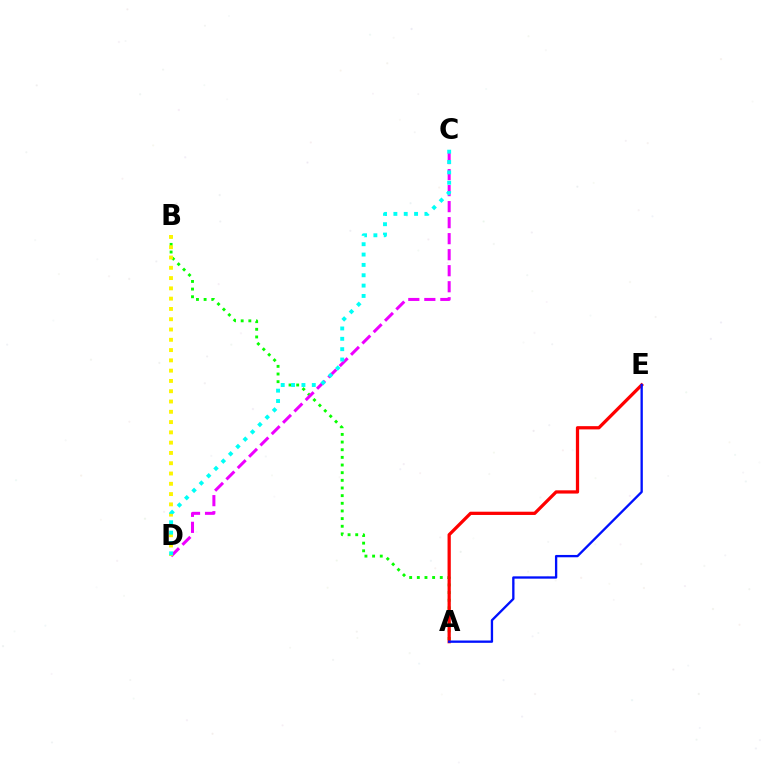{('A', 'B'): [{'color': '#08ff00', 'line_style': 'dotted', 'thickness': 2.08}], ('A', 'E'): [{'color': '#ff0000', 'line_style': 'solid', 'thickness': 2.34}, {'color': '#0010ff', 'line_style': 'solid', 'thickness': 1.67}], ('C', 'D'): [{'color': '#ee00ff', 'line_style': 'dashed', 'thickness': 2.18}, {'color': '#00fff6', 'line_style': 'dotted', 'thickness': 2.81}], ('B', 'D'): [{'color': '#fcf500', 'line_style': 'dotted', 'thickness': 2.79}]}